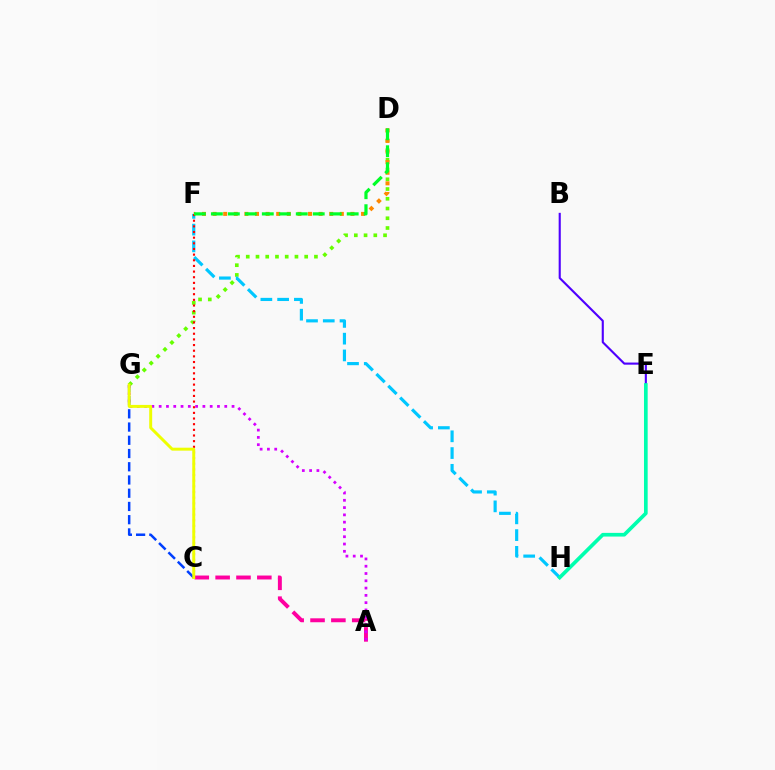{('B', 'E'): [{'color': '#4f00ff', 'line_style': 'solid', 'thickness': 1.53}], ('D', 'G'): [{'color': '#66ff00', 'line_style': 'dotted', 'thickness': 2.65}], ('F', 'H'): [{'color': '#00c7ff', 'line_style': 'dashed', 'thickness': 2.28}], ('D', 'F'): [{'color': '#ff8800', 'line_style': 'dotted', 'thickness': 2.88}, {'color': '#00ff27', 'line_style': 'dashed', 'thickness': 2.31}], ('A', 'C'): [{'color': '#ff00a0', 'line_style': 'dashed', 'thickness': 2.83}], ('A', 'G'): [{'color': '#d600ff', 'line_style': 'dotted', 'thickness': 1.98}], ('E', 'H'): [{'color': '#00ffaf', 'line_style': 'solid', 'thickness': 2.65}], ('C', 'G'): [{'color': '#003fff', 'line_style': 'dashed', 'thickness': 1.8}, {'color': '#eeff00', 'line_style': 'solid', 'thickness': 2.12}], ('C', 'F'): [{'color': '#ff0000', 'line_style': 'dotted', 'thickness': 1.54}]}